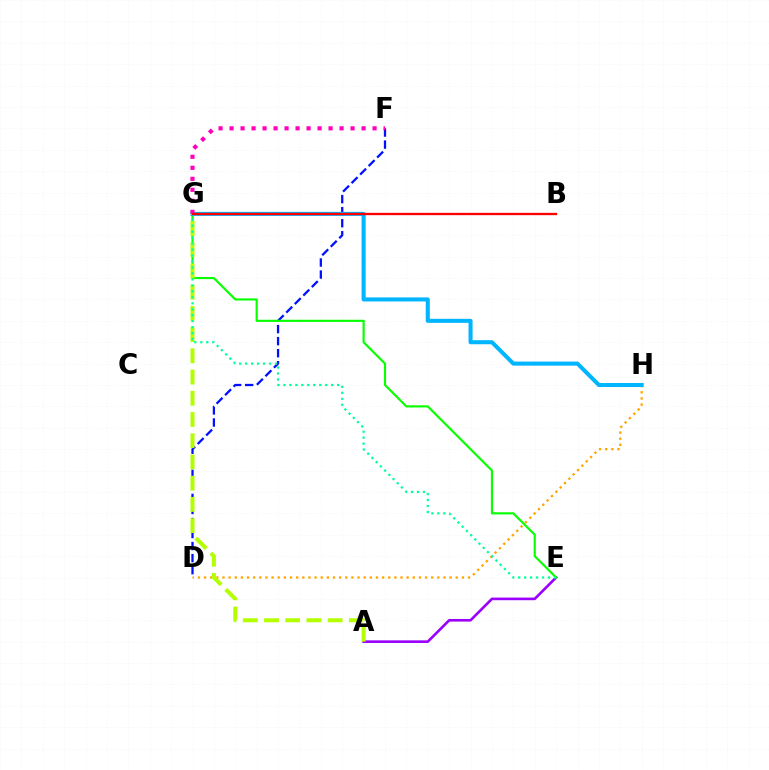{('A', 'E'): [{'color': '#9b00ff', 'line_style': 'solid', 'thickness': 1.89}], ('D', 'F'): [{'color': '#0010ff', 'line_style': 'dashed', 'thickness': 1.64}], ('D', 'H'): [{'color': '#ffa500', 'line_style': 'dotted', 'thickness': 1.67}], ('E', 'G'): [{'color': '#08ff00', 'line_style': 'solid', 'thickness': 1.55}, {'color': '#00ff9d', 'line_style': 'dotted', 'thickness': 1.62}], ('G', 'H'): [{'color': '#00b5ff', 'line_style': 'solid', 'thickness': 2.92}], ('F', 'G'): [{'color': '#ff00bd', 'line_style': 'dotted', 'thickness': 2.99}], ('A', 'G'): [{'color': '#b3ff00', 'line_style': 'dashed', 'thickness': 2.88}], ('B', 'G'): [{'color': '#ff0000', 'line_style': 'solid', 'thickness': 1.66}]}